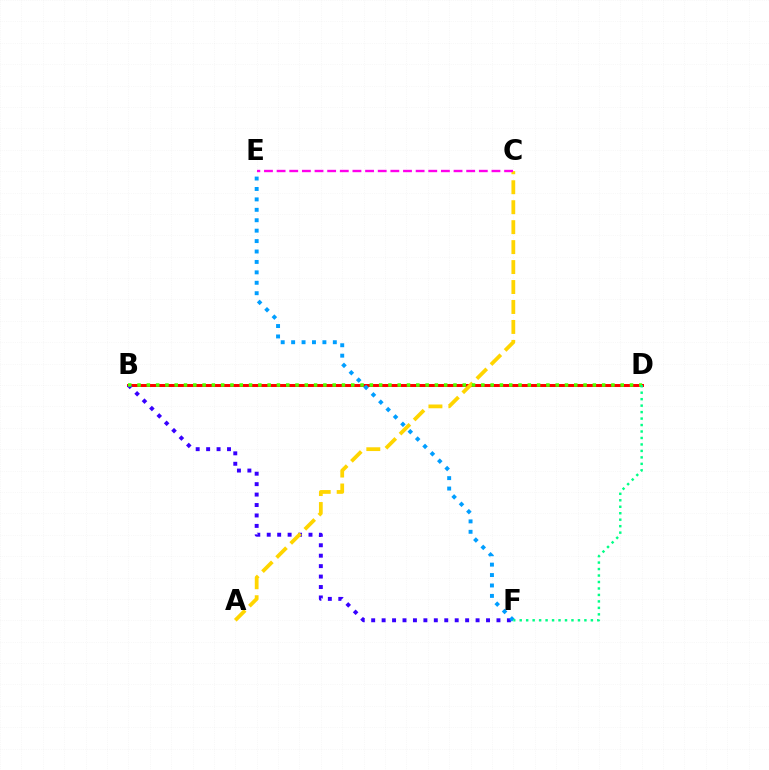{('B', 'D'): [{'color': '#ff0000', 'line_style': 'solid', 'thickness': 2.14}, {'color': '#4fff00', 'line_style': 'dotted', 'thickness': 2.52}], ('B', 'F'): [{'color': '#3700ff', 'line_style': 'dotted', 'thickness': 2.84}], ('A', 'C'): [{'color': '#ffd500', 'line_style': 'dashed', 'thickness': 2.71}], ('C', 'E'): [{'color': '#ff00ed', 'line_style': 'dashed', 'thickness': 1.72}], ('E', 'F'): [{'color': '#009eff', 'line_style': 'dotted', 'thickness': 2.83}], ('D', 'F'): [{'color': '#00ff86', 'line_style': 'dotted', 'thickness': 1.76}]}